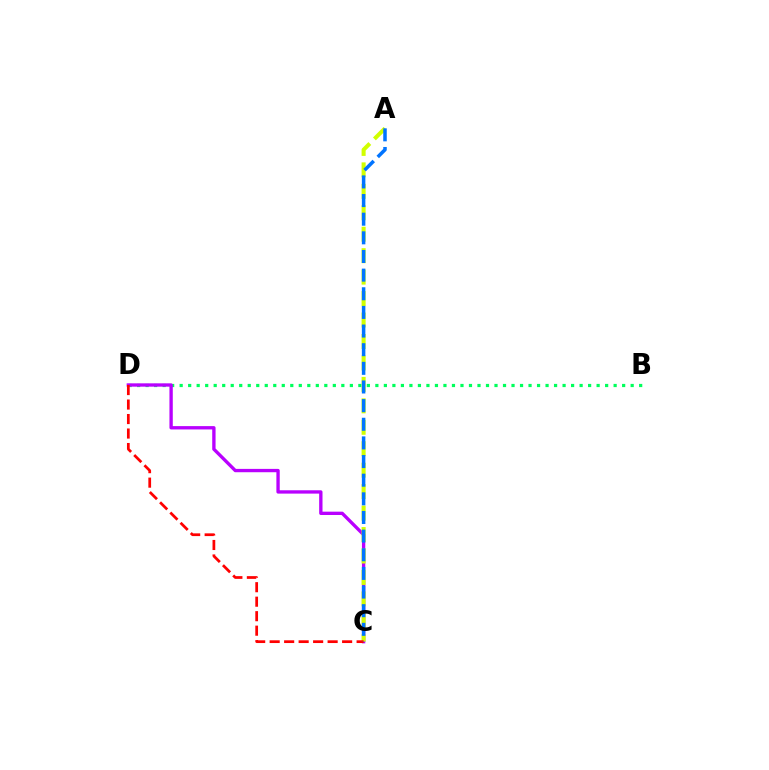{('B', 'D'): [{'color': '#00ff5c', 'line_style': 'dotted', 'thickness': 2.31}], ('C', 'D'): [{'color': '#b900ff', 'line_style': 'solid', 'thickness': 2.4}, {'color': '#ff0000', 'line_style': 'dashed', 'thickness': 1.97}], ('A', 'C'): [{'color': '#d1ff00', 'line_style': 'dashed', 'thickness': 2.91}, {'color': '#0074ff', 'line_style': 'dashed', 'thickness': 2.53}]}